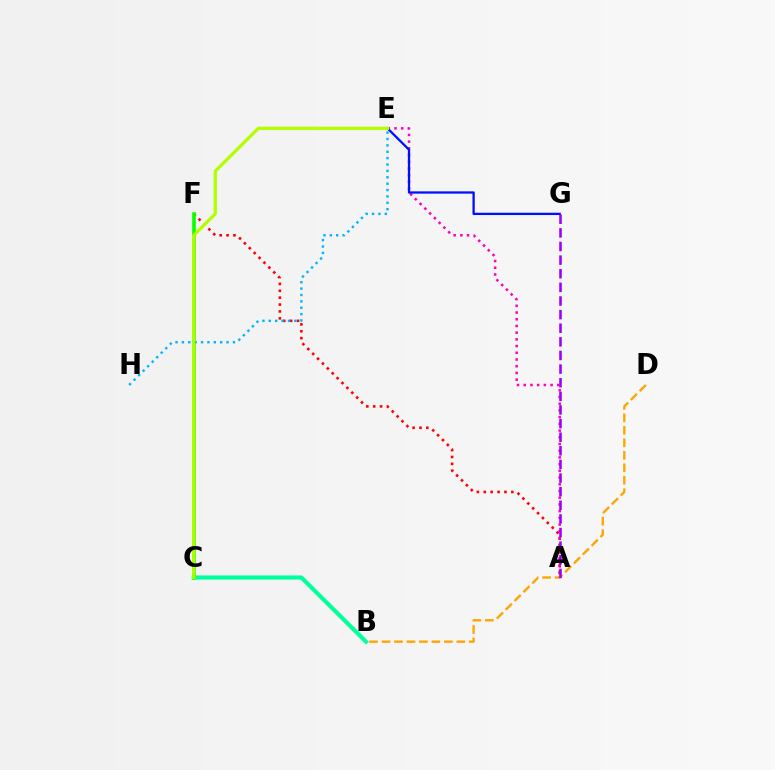{('A', 'F'): [{'color': '#ff0000', 'line_style': 'dotted', 'thickness': 1.87}], ('B', 'D'): [{'color': '#ffa500', 'line_style': 'dashed', 'thickness': 1.7}], ('A', 'E'): [{'color': '#ff00bd', 'line_style': 'dotted', 'thickness': 1.82}], ('E', 'G'): [{'color': '#0010ff', 'line_style': 'solid', 'thickness': 1.65}], ('B', 'C'): [{'color': '#00ff9d', 'line_style': 'solid', 'thickness': 2.98}], ('C', 'F'): [{'color': '#08ff00', 'line_style': 'solid', 'thickness': 2.59}], ('A', 'G'): [{'color': '#9b00ff', 'line_style': 'dashed', 'thickness': 1.85}], ('E', 'H'): [{'color': '#00b5ff', 'line_style': 'dotted', 'thickness': 1.73}], ('C', 'E'): [{'color': '#b3ff00', 'line_style': 'solid', 'thickness': 2.36}]}